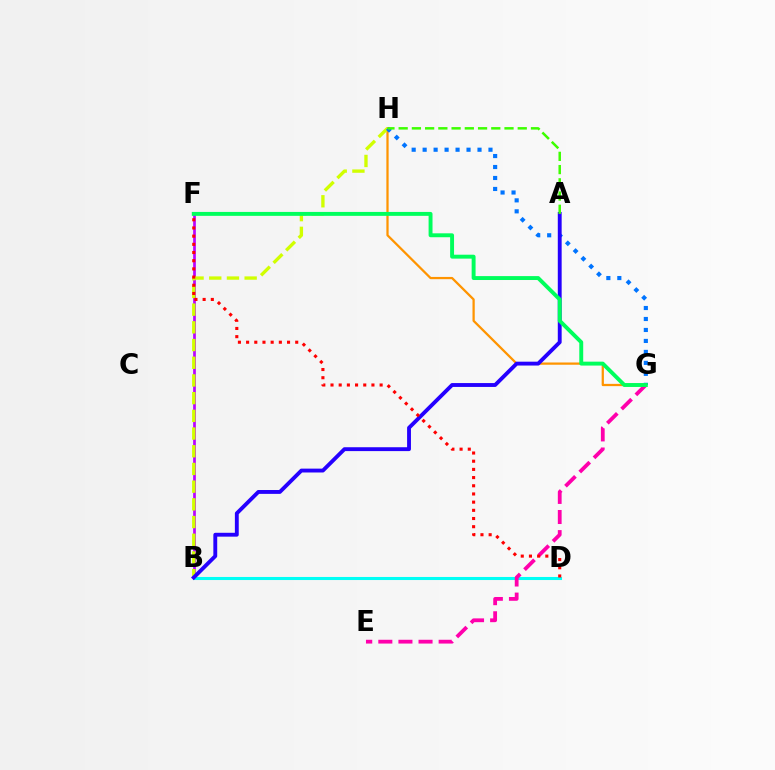{('G', 'H'): [{'color': '#ff9400', 'line_style': 'solid', 'thickness': 1.62}, {'color': '#0074ff', 'line_style': 'dotted', 'thickness': 2.98}], ('B', 'F'): [{'color': '#b900ff', 'line_style': 'solid', 'thickness': 1.94}], ('B', 'D'): [{'color': '#00fff6', 'line_style': 'solid', 'thickness': 2.21}], ('B', 'H'): [{'color': '#d1ff00', 'line_style': 'dashed', 'thickness': 2.4}], ('E', 'G'): [{'color': '#ff00ac', 'line_style': 'dashed', 'thickness': 2.73}], ('A', 'B'): [{'color': '#2500ff', 'line_style': 'solid', 'thickness': 2.78}], ('F', 'G'): [{'color': '#00ff5c', 'line_style': 'solid', 'thickness': 2.82}], ('D', 'F'): [{'color': '#ff0000', 'line_style': 'dotted', 'thickness': 2.22}], ('A', 'H'): [{'color': '#3dff00', 'line_style': 'dashed', 'thickness': 1.8}]}